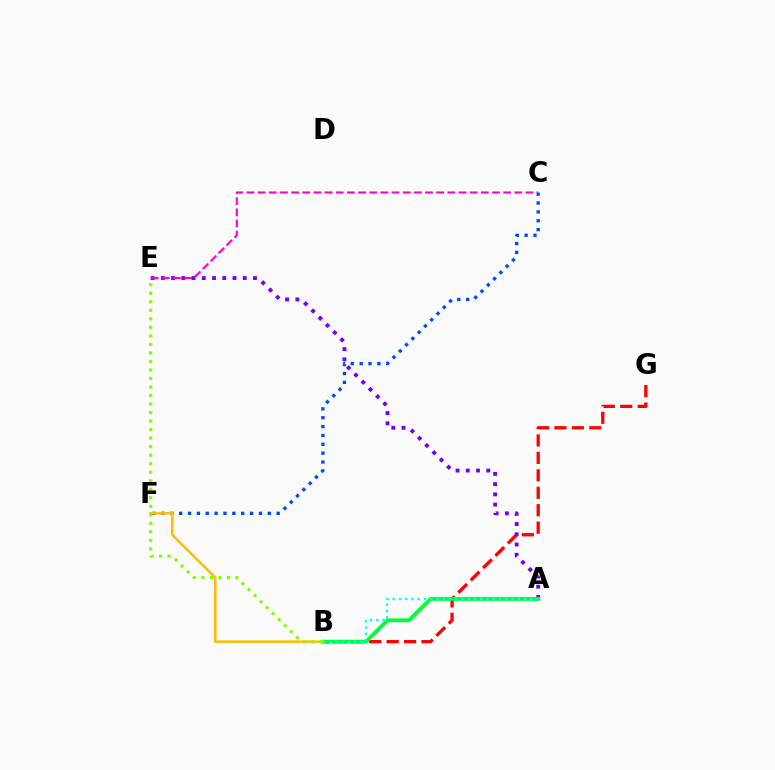{('B', 'G'): [{'color': '#ff0000', 'line_style': 'dashed', 'thickness': 2.37}], ('A', 'E'): [{'color': '#7200ff', 'line_style': 'dotted', 'thickness': 2.78}], ('A', 'B'): [{'color': '#00ff39', 'line_style': 'solid', 'thickness': 2.77}, {'color': '#00fff6', 'line_style': 'dotted', 'thickness': 1.7}], ('C', 'F'): [{'color': '#004bff', 'line_style': 'dotted', 'thickness': 2.41}], ('C', 'E'): [{'color': '#ff00cf', 'line_style': 'dashed', 'thickness': 1.52}], ('B', 'F'): [{'color': '#ffbd00', 'line_style': 'solid', 'thickness': 1.82}], ('B', 'E'): [{'color': '#84ff00', 'line_style': 'dotted', 'thickness': 2.32}]}